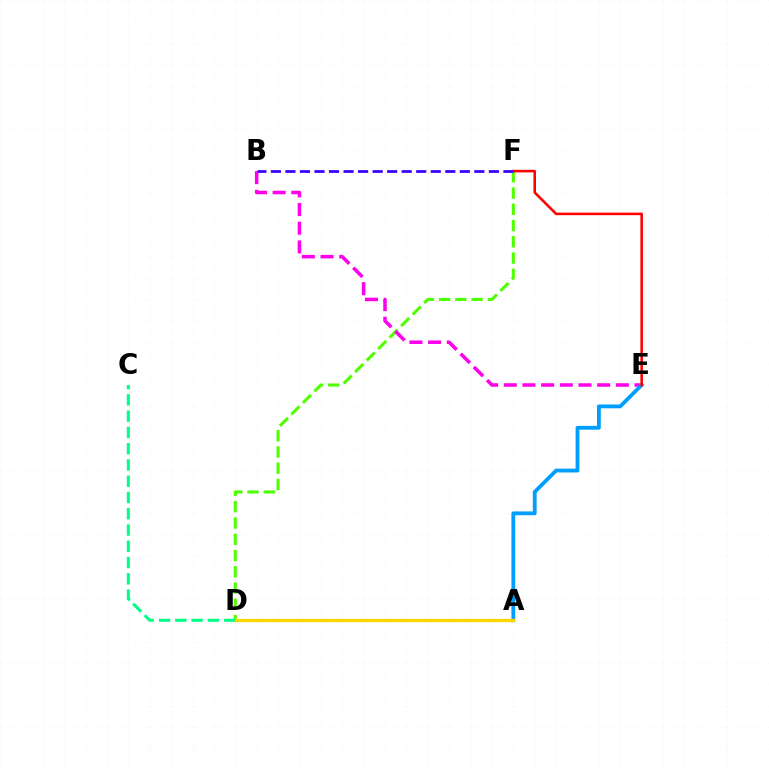{('D', 'F'): [{'color': '#4fff00', 'line_style': 'dashed', 'thickness': 2.21}], ('B', 'E'): [{'color': '#ff00ed', 'line_style': 'dashed', 'thickness': 2.54}], ('A', 'E'): [{'color': '#009eff', 'line_style': 'solid', 'thickness': 2.74}], ('E', 'F'): [{'color': '#ff0000', 'line_style': 'solid', 'thickness': 1.85}], ('A', 'D'): [{'color': '#ffd500', 'line_style': 'solid', 'thickness': 2.35}], ('B', 'F'): [{'color': '#3700ff', 'line_style': 'dashed', 'thickness': 1.97}], ('C', 'D'): [{'color': '#00ff86', 'line_style': 'dashed', 'thickness': 2.21}]}